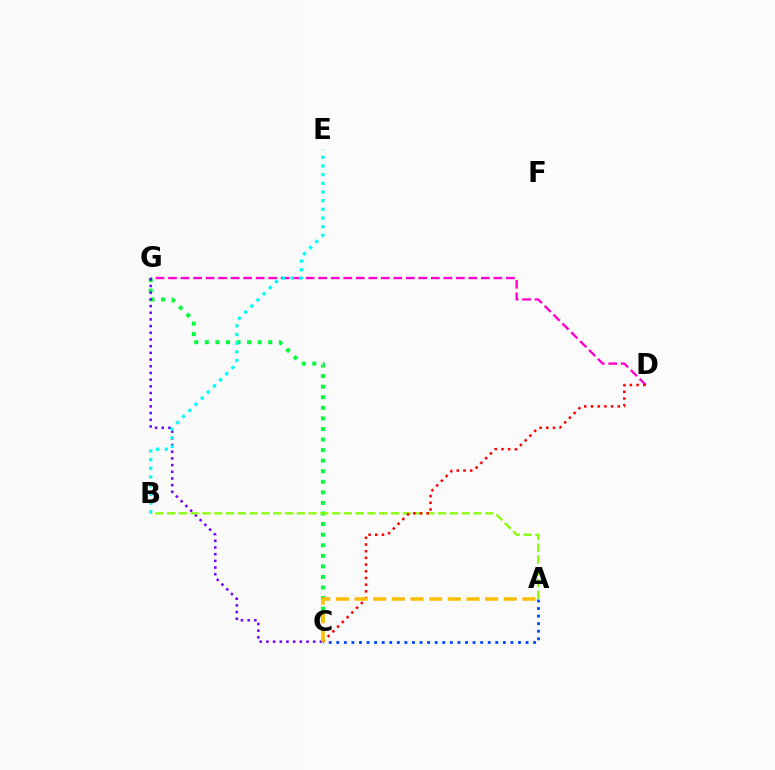{('D', 'G'): [{'color': '#ff00cf', 'line_style': 'dashed', 'thickness': 1.7}], ('C', 'G'): [{'color': '#00ff39', 'line_style': 'dotted', 'thickness': 2.87}, {'color': '#7200ff', 'line_style': 'dotted', 'thickness': 1.82}], ('A', 'B'): [{'color': '#84ff00', 'line_style': 'dashed', 'thickness': 1.6}], ('C', 'D'): [{'color': '#ff0000', 'line_style': 'dotted', 'thickness': 1.82}], ('B', 'E'): [{'color': '#00fff6', 'line_style': 'dotted', 'thickness': 2.36}], ('A', 'C'): [{'color': '#ffbd00', 'line_style': 'dashed', 'thickness': 2.53}, {'color': '#004bff', 'line_style': 'dotted', 'thickness': 2.06}]}